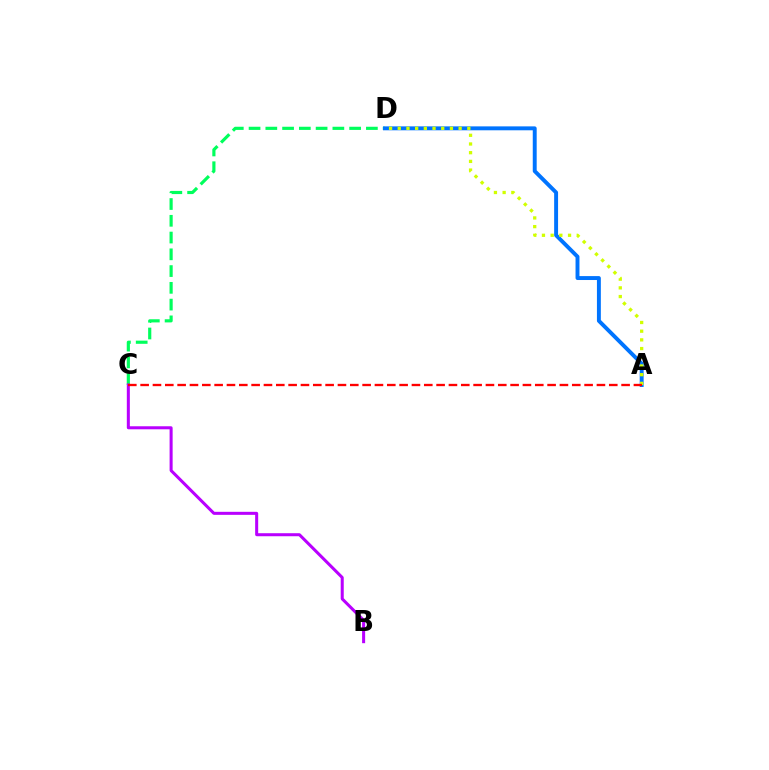{('C', 'D'): [{'color': '#00ff5c', 'line_style': 'dashed', 'thickness': 2.28}], ('A', 'D'): [{'color': '#0074ff', 'line_style': 'solid', 'thickness': 2.82}, {'color': '#d1ff00', 'line_style': 'dotted', 'thickness': 2.36}], ('B', 'C'): [{'color': '#b900ff', 'line_style': 'solid', 'thickness': 2.18}], ('A', 'C'): [{'color': '#ff0000', 'line_style': 'dashed', 'thickness': 1.68}]}